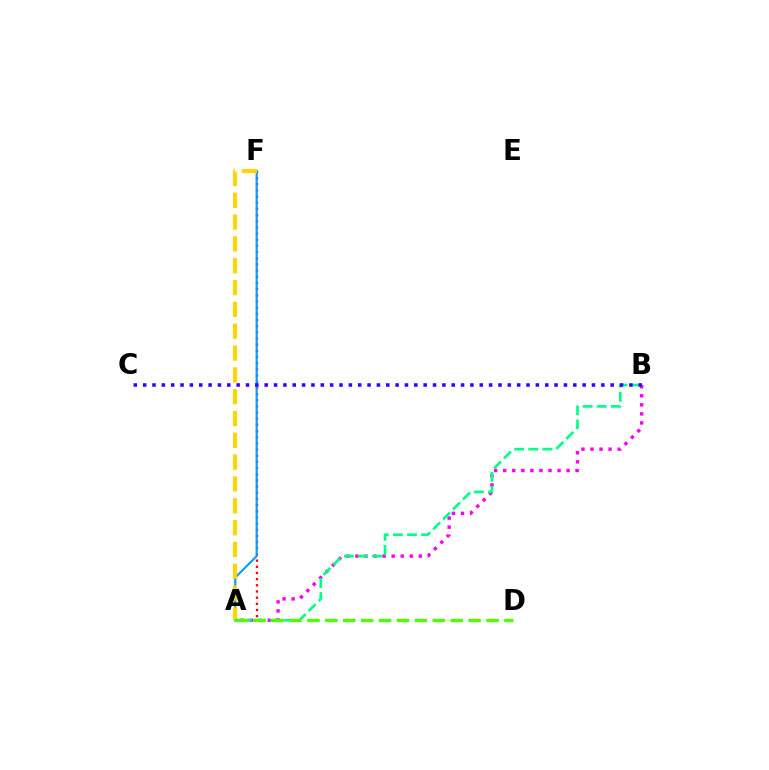{('A', 'F'): [{'color': '#ff0000', 'line_style': 'dotted', 'thickness': 1.68}, {'color': '#009eff', 'line_style': 'solid', 'thickness': 1.53}, {'color': '#ffd500', 'line_style': 'dashed', 'thickness': 2.96}], ('A', 'B'): [{'color': '#ff00ed', 'line_style': 'dotted', 'thickness': 2.46}, {'color': '#00ff86', 'line_style': 'dashed', 'thickness': 1.92}], ('A', 'D'): [{'color': '#4fff00', 'line_style': 'dashed', 'thickness': 2.43}], ('B', 'C'): [{'color': '#3700ff', 'line_style': 'dotted', 'thickness': 2.54}]}